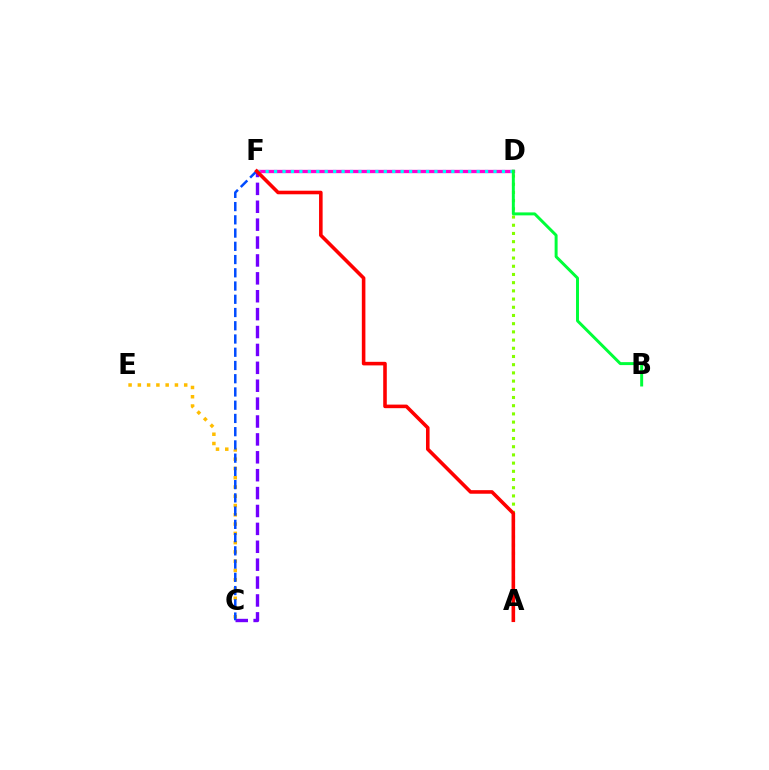{('D', 'F'): [{'color': '#ff00cf', 'line_style': 'solid', 'thickness': 2.39}, {'color': '#00fff6', 'line_style': 'dotted', 'thickness': 2.29}], ('A', 'D'): [{'color': '#84ff00', 'line_style': 'dotted', 'thickness': 2.23}], ('B', 'D'): [{'color': '#00ff39', 'line_style': 'solid', 'thickness': 2.13}], ('C', 'F'): [{'color': '#7200ff', 'line_style': 'dashed', 'thickness': 2.43}, {'color': '#004bff', 'line_style': 'dashed', 'thickness': 1.8}], ('C', 'E'): [{'color': '#ffbd00', 'line_style': 'dotted', 'thickness': 2.52}], ('A', 'F'): [{'color': '#ff0000', 'line_style': 'solid', 'thickness': 2.58}]}